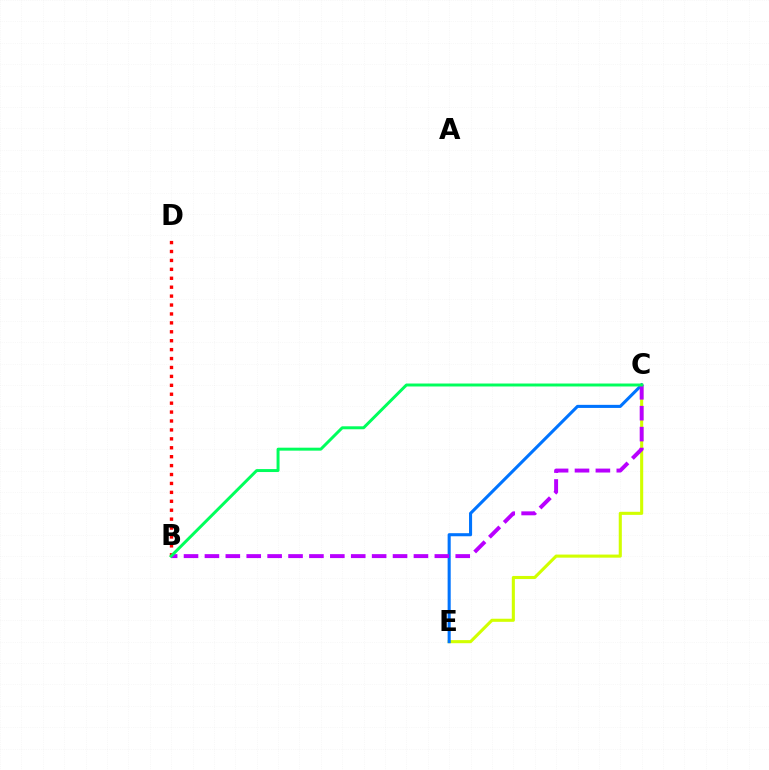{('C', 'E'): [{'color': '#d1ff00', 'line_style': 'solid', 'thickness': 2.23}, {'color': '#0074ff', 'line_style': 'solid', 'thickness': 2.22}], ('B', 'D'): [{'color': '#ff0000', 'line_style': 'dotted', 'thickness': 2.42}], ('B', 'C'): [{'color': '#b900ff', 'line_style': 'dashed', 'thickness': 2.84}, {'color': '#00ff5c', 'line_style': 'solid', 'thickness': 2.13}]}